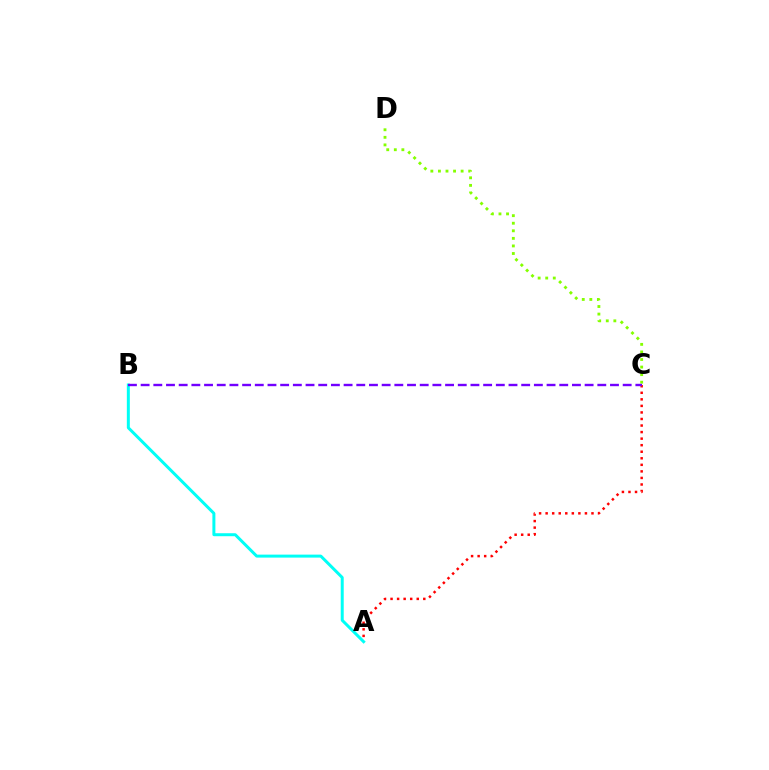{('A', 'C'): [{'color': '#ff0000', 'line_style': 'dotted', 'thickness': 1.78}], ('A', 'B'): [{'color': '#00fff6', 'line_style': 'solid', 'thickness': 2.15}], ('C', 'D'): [{'color': '#84ff00', 'line_style': 'dotted', 'thickness': 2.06}], ('B', 'C'): [{'color': '#7200ff', 'line_style': 'dashed', 'thickness': 1.72}]}